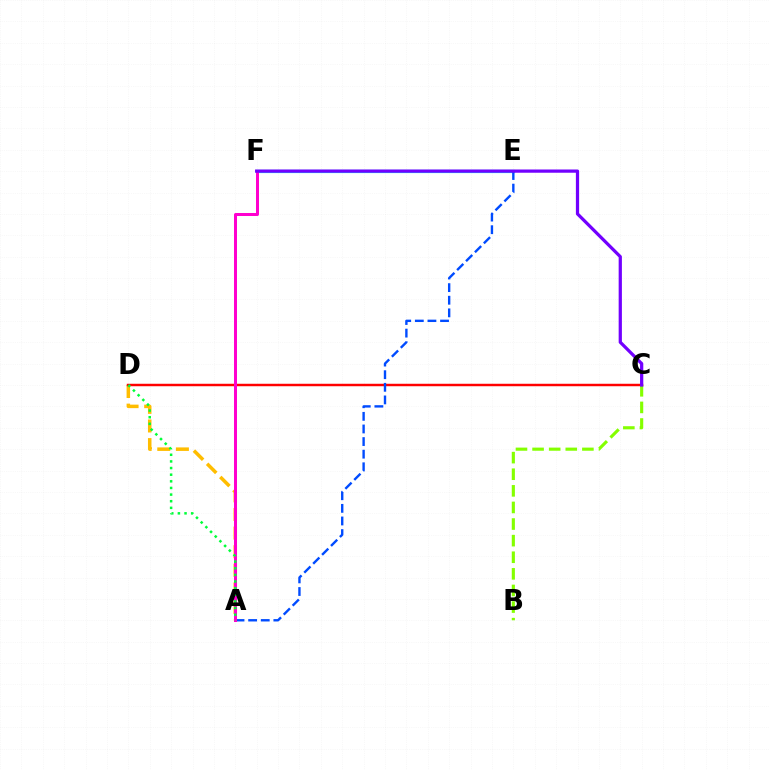{('A', 'D'): [{'color': '#ffbd00', 'line_style': 'dashed', 'thickness': 2.53}, {'color': '#00ff39', 'line_style': 'dotted', 'thickness': 1.8}], ('E', 'F'): [{'color': '#00fff6', 'line_style': 'solid', 'thickness': 2.31}], ('C', 'D'): [{'color': '#ff0000', 'line_style': 'solid', 'thickness': 1.77}], ('B', 'C'): [{'color': '#84ff00', 'line_style': 'dashed', 'thickness': 2.26}], ('A', 'E'): [{'color': '#004bff', 'line_style': 'dashed', 'thickness': 1.71}], ('A', 'F'): [{'color': '#ff00cf', 'line_style': 'solid', 'thickness': 2.17}], ('C', 'F'): [{'color': '#7200ff', 'line_style': 'solid', 'thickness': 2.33}]}